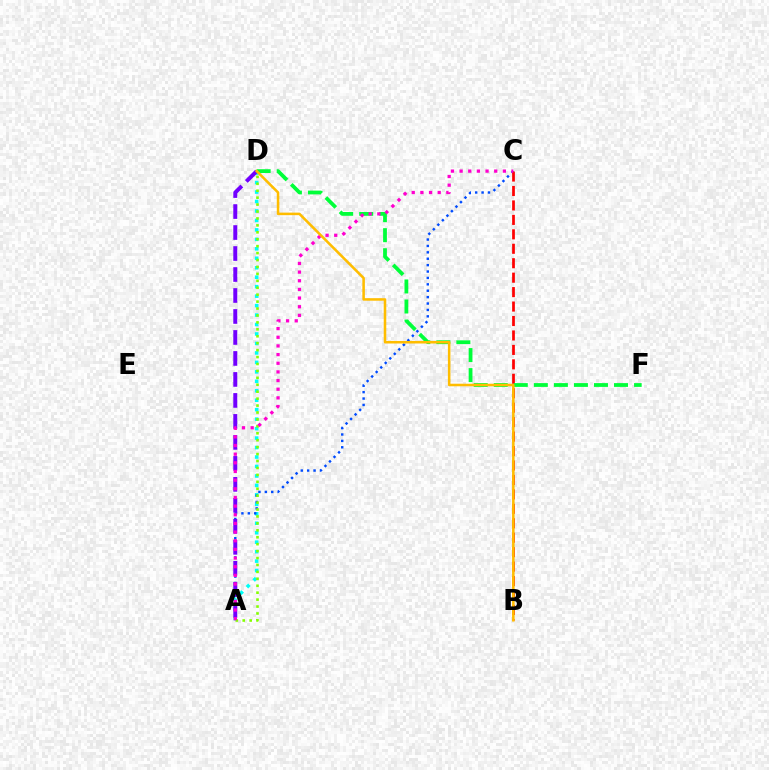{('A', 'D'): [{'color': '#00fff6', 'line_style': 'dotted', 'thickness': 2.57}, {'color': '#7200ff', 'line_style': 'dashed', 'thickness': 2.85}, {'color': '#84ff00', 'line_style': 'dotted', 'thickness': 1.88}], ('A', 'C'): [{'color': '#004bff', 'line_style': 'dotted', 'thickness': 1.74}, {'color': '#ff00cf', 'line_style': 'dotted', 'thickness': 2.35}], ('B', 'C'): [{'color': '#ff0000', 'line_style': 'dashed', 'thickness': 1.96}], ('D', 'F'): [{'color': '#00ff39', 'line_style': 'dashed', 'thickness': 2.72}], ('B', 'D'): [{'color': '#ffbd00', 'line_style': 'solid', 'thickness': 1.83}]}